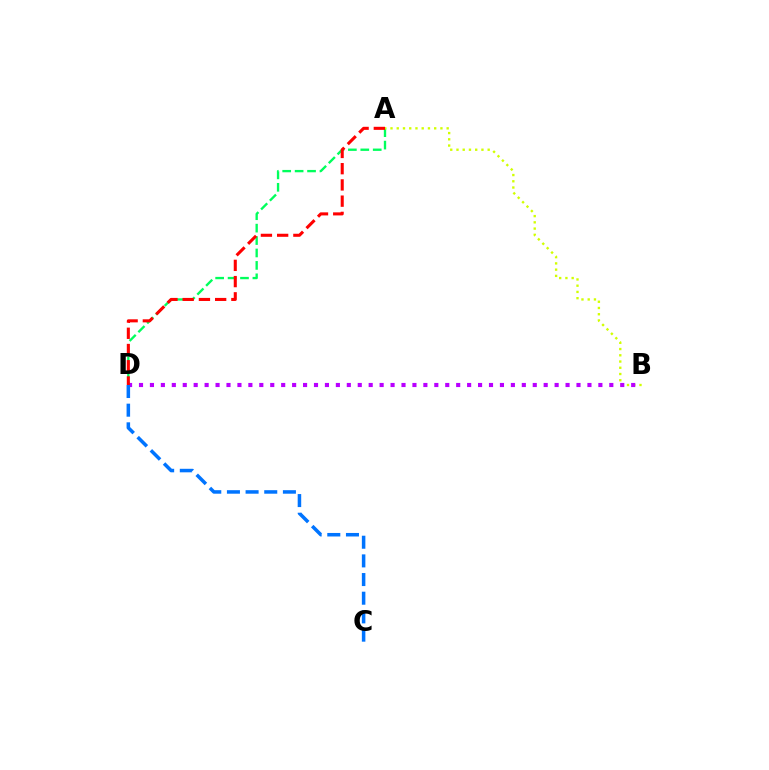{('A', 'D'): [{'color': '#00ff5c', 'line_style': 'dashed', 'thickness': 1.69}, {'color': '#ff0000', 'line_style': 'dashed', 'thickness': 2.21}], ('A', 'B'): [{'color': '#d1ff00', 'line_style': 'dotted', 'thickness': 1.7}], ('B', 'D'): [{'color': '#b900ff', 'line_style': 'dotted', 'thickness': 2.97}], ('C', 'D'): [{'color': '#0074ff', 'line_style': 'dashed', 'thickness': 2.53}]}